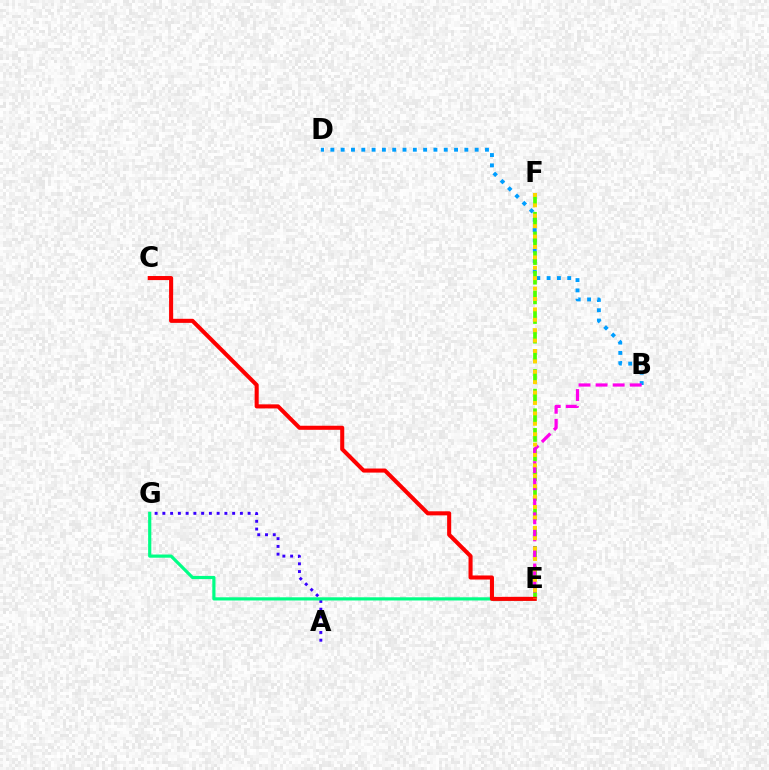{('A', 'G'): [{'color': '#3700ff', 'line_style': 'dotted', 'thickness': 2.11}], ('B', 'D'): [{'color': '#009eff', 'line_style': 'dotted', 'thickness': 2.8}], ('E', 'F'): [{'color': '#4fff00', 'line_style': 'dashed', 'thickness': 2.67}, {'color': '#ffd500', 'line_style': 'dotted', 'thickness': 2.83}], ('B', 'E'): [{'color': '#ff00ed', 'line_style': 'dashed', 'thickness': 2.32}], ('E', 'G'): [{'color': '#00ff86', 'line_style': 'solid', 'thickness': 2.29}], ('C', 'E'): [{'color': '#ff0000', 'line_style': 'solid', 'thickness': 2.93}]}